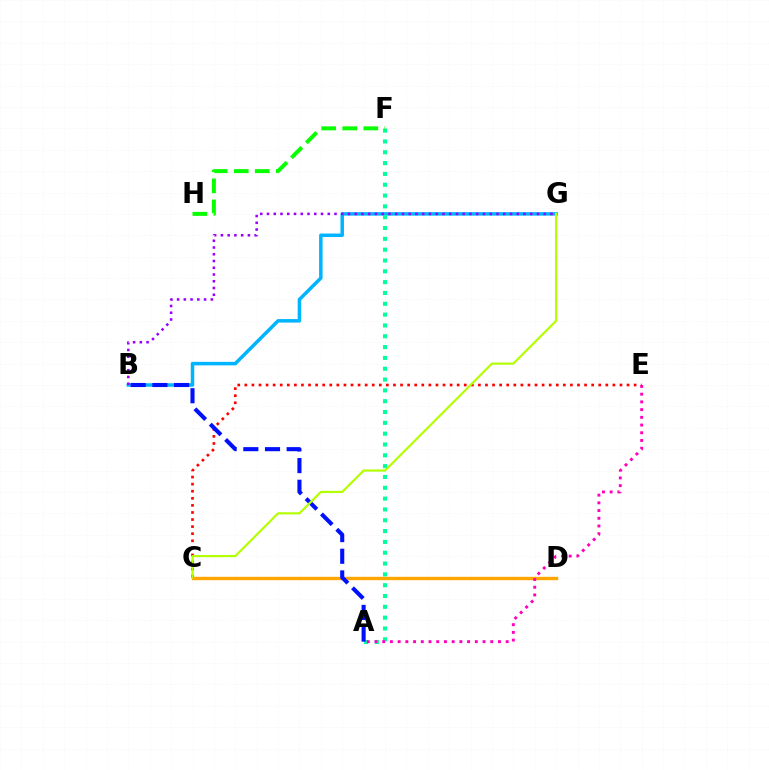{('B', 'G'): [{'color': '#00b5ff', 'line_style': 'solid', 'thickness': 2.52}, {'color': '#9b00ff', 'line_style': 'dotted', 'thickness': 1.83}], ('A', 'F'): [{'color': '#00ff9d', 'line_style': 'dotted', 'thickness': 2.94}], ('C', 'D'): [{'color': '#ffa500', 'line_style': 'solid', 'thickness': 2.44}], ('A', 'E'): [{'color': '#ff00bd', 'line_style': 'dotted', 'thickness': 2.1}], ('C', 'E'): [{'color': '#ff0000', 'line_style': 'dotted', 'thickness': 1.92}], ('F', 'H'): [{'color': '#08ff00', 'line_style': 'dashed', 'thickness': 2.86}], ('A', 'B'): [{'color': '#0010ff', 'line_style': 'dashed', 'thickness': 2.94}], ('C', 'G'): [{'color': '#b3ff00', 'line_style': 'solid', 'thickness': 1.56}]}